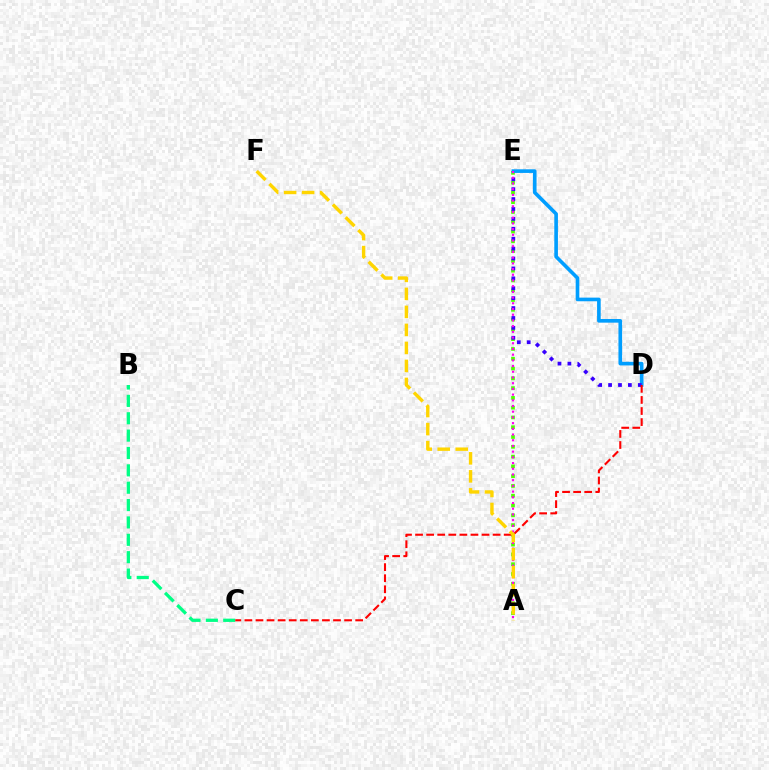{('A', 'E'): [{'color': '#4fff00', 'line_style': 'dotted', 'thickness': 2.66}, {'color': '#ff00ed', 'line_style': 'dotted', 'thickness': 1.55}], ('D', 'E'): [{'color': '#009eff', 'line_style': 'solid', 'thickness': 2.62}, {'color': '#3700ff', 'line_style': 'dotted', 'thickness': 2.69}], ('B', 'C'): [{'color': '#00ff86', 'line_style': 'dashed', 'thickness': 2.36}], ('C', 'D'): [{'color': '#ff0000', 'line_style': 'dashed', 'thickness': 1.5}], ('A', 'F'): [{'color': '#ffd500', 'line_style': 'dashed', 'thickness': 2.45}]}